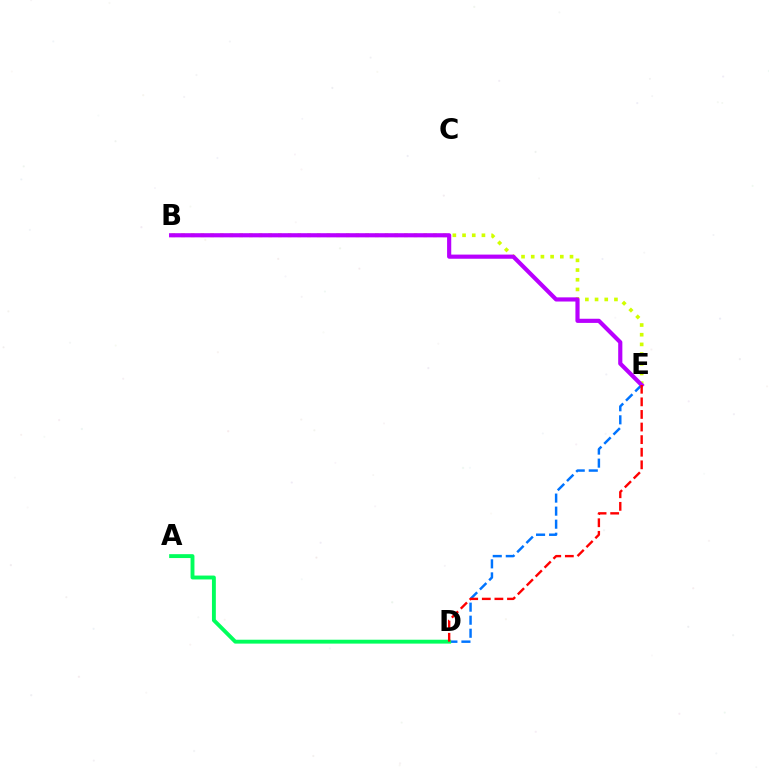{('D', 'E'): [{'color': '#0074ff', 'line_style': 'dashed', 'thickness': 1.77}, {'color': '#ff0000', 'line_style': 'dashed', 'thickness': 1.71}], ('B', 'E'): [{'color': '#d1ff00', 'line_style': 'dotted', 'thickness': 2.63}, {'color': '#b900ff', 'line_style': 'solid', 'thickness': 2.99}], ('A', 'D'): [{'color': '#00ff5c', 'line_style': 'solid', 'thickness': 2.8}]}